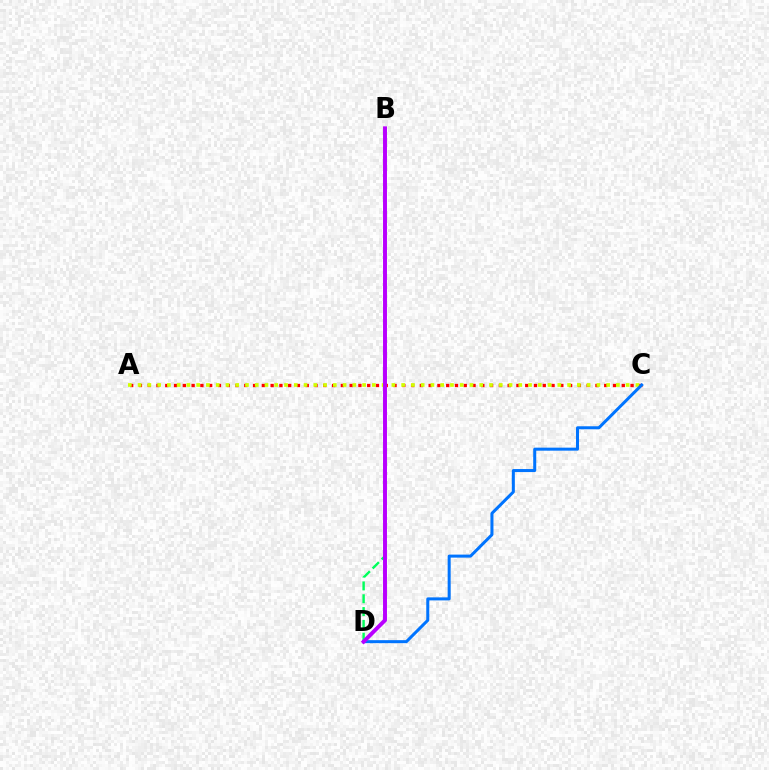{('A', 'C'): [{'color': '#ff0000', 'line_style': 'dotted', 'thickness': 2.39}, {'color': '#d1ff00', 'line_style': 'dotted', 'thickness': 2.65}], ('B', 'D'): [{'color': '#00ff5c', 'line_style': 'dashed', 'thickness': 1.74}, {'color': '#b900ff', 'line_style': 'solid', 'thickness': 2.84}], ('C', 'D'): [{'color': '#0074ff', 'line_style': 'solid', 'thickness': 2.18}]}